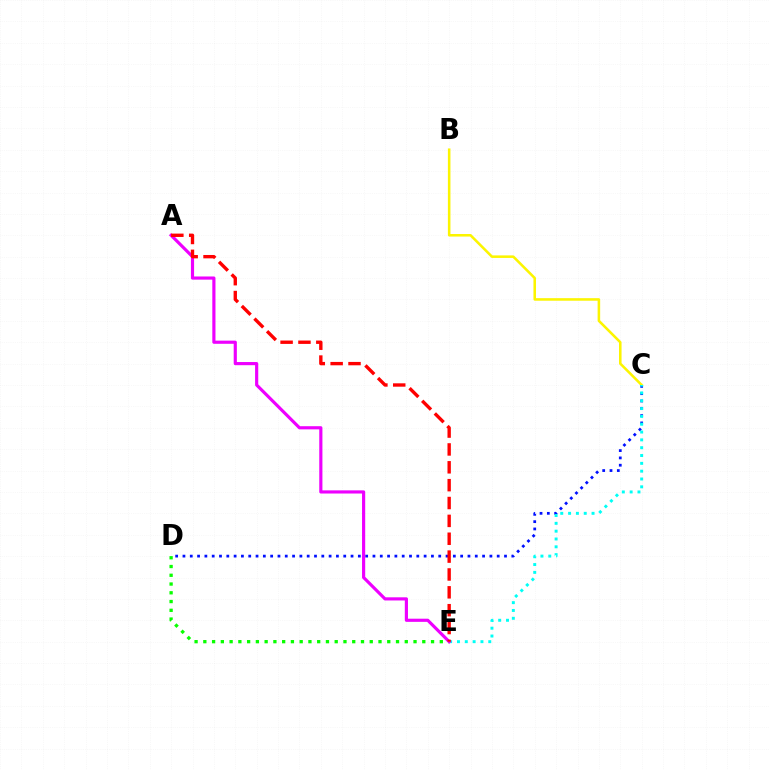{('D', 'E'): [{'color': '#08ff00', 'line_style': 'dotted', 'thickness': 2.38}], ('B', 'C'): [{'color': '#fcf500', 'line_style': 'solid', 'thickness': 1.84}], ('C', 'D'): [{'color': '#0010ff', 'line_style': 'dotted', 'thickness': 1.99}], ('C', 'E'): [{'color': '#00fff6', 'line_style': 'dotted', 'thickness': 2.13}], ('A', 'E'): [{'color': '#ee00ff', 'line_style': 'solid', 'thickness': 2.28}, {'color': '#ff0000', 'line_style': 'dashed', 'thickness': 2.43}]}